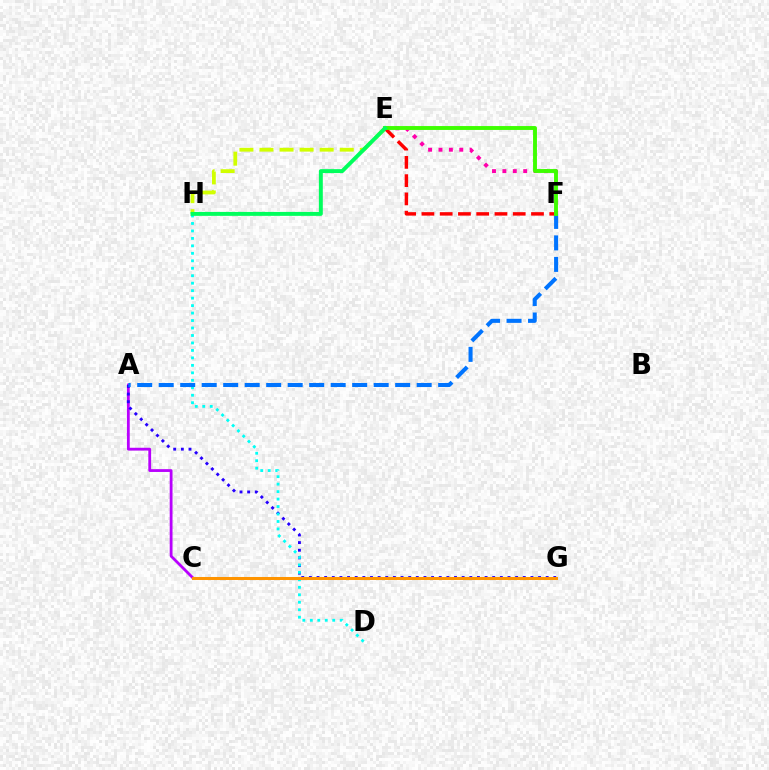{('E', 'H'): [{'color': '#d1ff00', 'line_style': 'dashed', 'thickness': 2.73}, {'color': '#00ff5c', 'line_style': 'solid', 'thickness': 2.83}], ('A', 'C'): [{'color': '#b900ff', 'line_style': 'solid', 'thickness': 2.02}], ('A', 'G'): [{'color': '#2500ff', 'line_style': 'dotted', 'thickness': 2.08}], ('D', 'H'): [{'color': '#00fff6', 'line_style': 'dotted', 'thickness': 2.03}], ('E', 'F'): [{'color': '#ff00ac', 'line_style': 'dotted', 'thickness': 2.82}, {'color': '#ff0000', 'line_style': 'dashed', 'thickness': 2.48}, {'color': '#3dff00', 'line_style': 'solid', 'thickness': 2.8}], ('A', 'F'): [{'color': '#0074ff', 'line_style': 'dashed', 'thickness': 2.92}], ('C', 'G'): [{'color': '#ff9400', 'line_style': 'solid', 'thickness': 2.19}]}